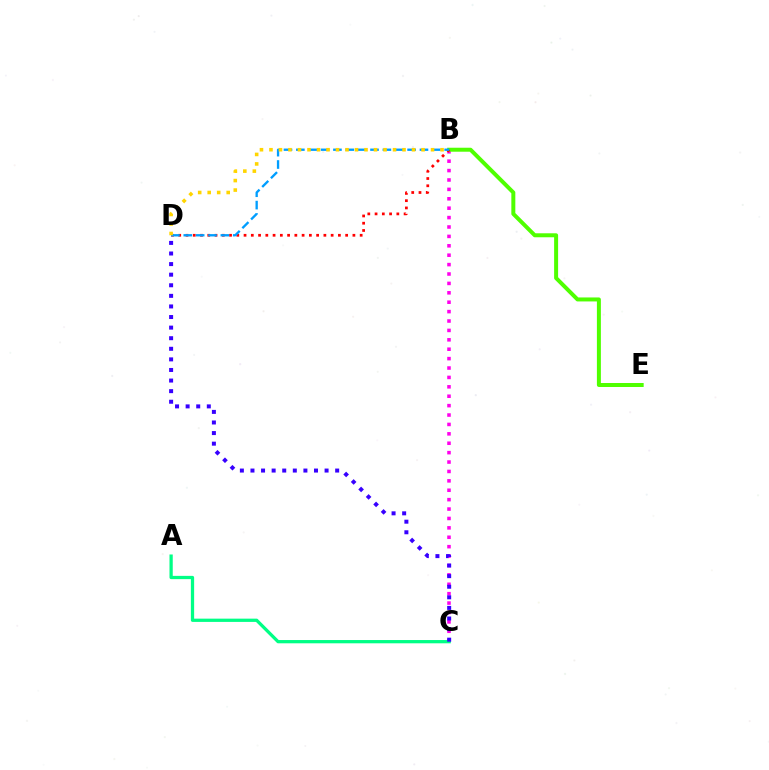{('B', 'C'): [{'color': '#ff00ed', 'line_style': 'dotted', 'thickness': 2.55}], ('B', 'E'): [{'color': '#4fff00', 'line_style': 'solid', 'thickness': 2.87}], ('A', 'C'): [{'color': '#00ff86', 'line_style': 'solid', 'thickness': 2.35}], ('B', 'D'): [{'color': '#ff0000', 'line_style': 'dotted', 'thickness': 1.97}, {'color': '#009eff', 'line_style': 'dashed', 'thickness': 1.68}, {'color': '#ffd500', 'line_style': 'dotted', 'thickness': 2.58}], ('C', 'D'): [{'color': '#3700ff', 'line_style': 'dotted', 'thickness': 2.88}]}